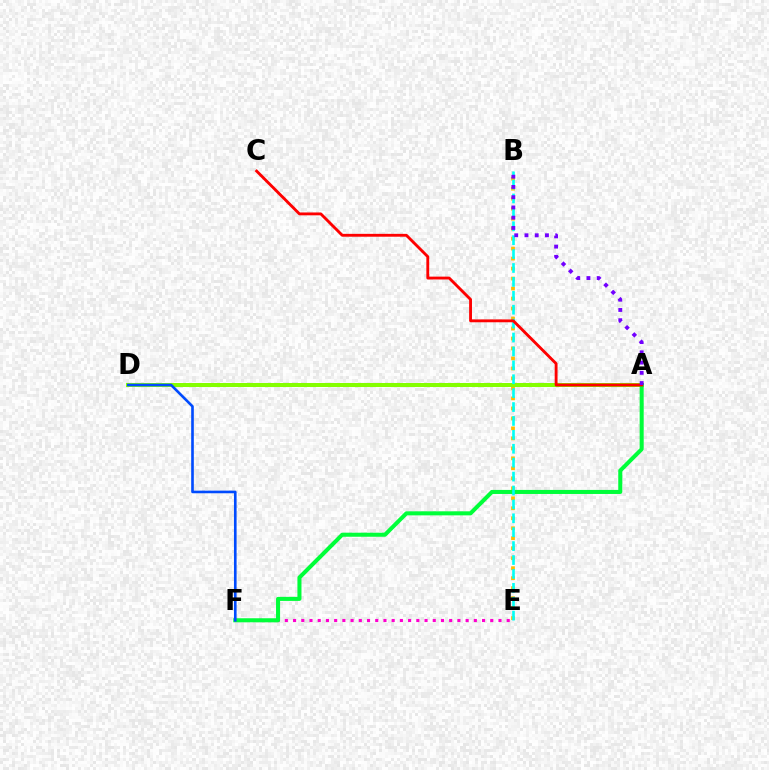{('B', 'E'): [{'color': '#ffbd00', 'line_style': 'dotted', 'thickness': 2.71}, {'color': '#00fff6', 'line_style': 'dashed', 'thickness': 1.89}], ('A', 'D'): [{'color': '#84ff00', 'line_style': 'solid', 'thickness': 2.87}], ('E', 'F'): [{'color': '#ff00cf', 'line_style': 'dotted', 'thickness': 2.23}], ('A', 'F'): [{'color': '#00ff39', 'line_style': 'solid', 'thickness': 2.91}], ('D', 'F'): [{'color': '#004bff', 'line_style': 'solid', 'thickness': 1.9}], ('A', 'C'): [{'color': '#ff0000', 'line_style': 'solid', 'thickness': 2.06}], ('A', 'B'): [{'color': '#7200ff', 'line_style': 'dotted', 'thickness': 2.78}]}